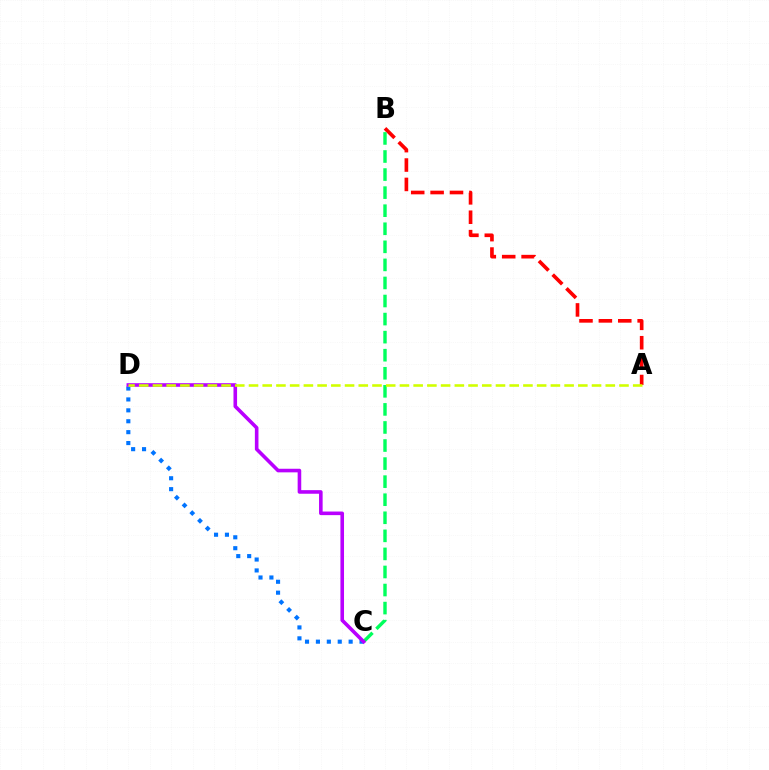{('C', 'D'): [{'color': '#0074ff', 'line_style': 'dotted', 'thickness': 2.96}, {'color': '#b900ff', 'line_style': 'solid', 'thickness': 2.59}], ('A', 'B'): [{'color': '#ff0000', 'line_style': 'dashed', 'thickness': 2.63}], ('B', 'C'): [{'color': '#00ff5c', 'line_style': 'dashed', 'thickness': 2.45}], ('A', 'D'): [{'color': '#d1ff00', 'line_style': 'dashed', 'thickness': 1.86}]}